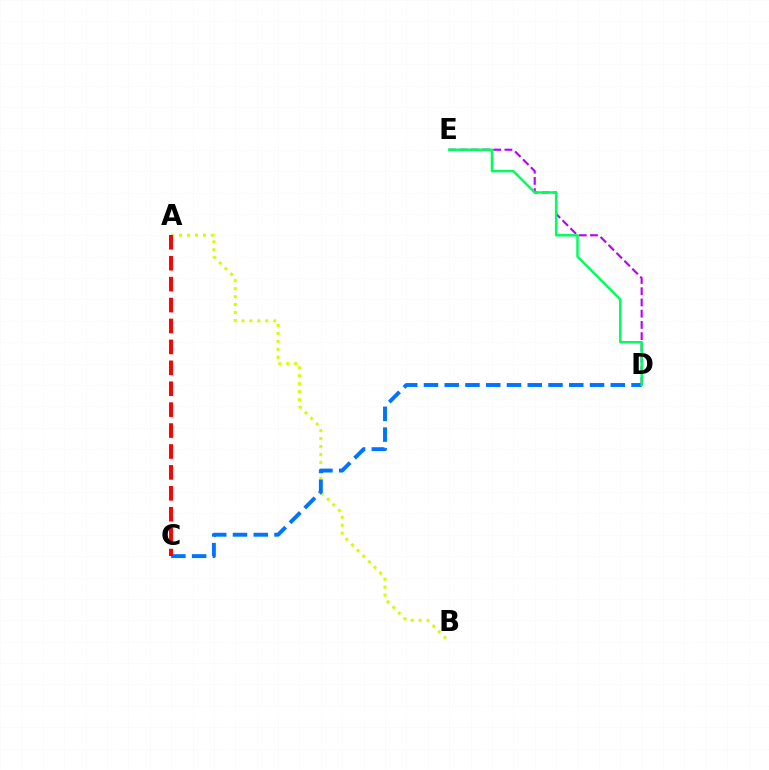{('A', 'B'): [{'color': '#d1ff00', 'line_style': 'dotted', 'thickness': 2.16}], ('D', 'E'): [{'color': '#b900ff', 'line_style': 'dashed', 'thickness': 1.53}, {'color': '#00ff5c', 'line_style': 'solid', 'thickness': 1.77}], ('C', 'D'): [{'color': '#0074ff', 'line_style': 'dashed', 'thickness': 2.82}], ('A', 'C'): [{'color': '#ff0000', 'line_style': 'dashed', 'thickness': 2.84}]}